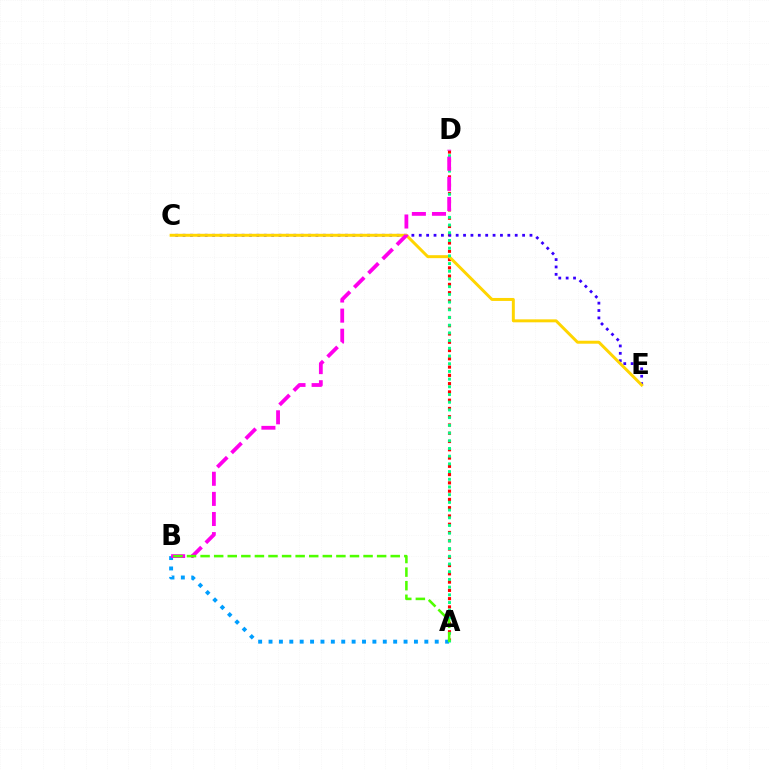{('A', 'D'): [{'color': '#ff0000', 'line_style': 'dotted', 'thickness': 2.25}, {'color': '#00ff86', 'line_style': 'dotted', 'thickness': 2.09}], ('C', 'E'): [{'color': '#3700ff', 'line_style': 'dotted', 'thickness': 2.01}, {'color': '#ffd500', 'line_style': 'solid', 'thickness': 2.14}], ('A', 'B'): [{'color': '#009eff', 'line_style': 'dotted', 'thickness': 2.82}, {'color': '#4fff00', 'line_style': 'dashed', 'thickness': 1.84}], ('B', 'D'): [{'color': '#ff00ed', 'line_style': 'dashed', 'thickness': 2.73}]}